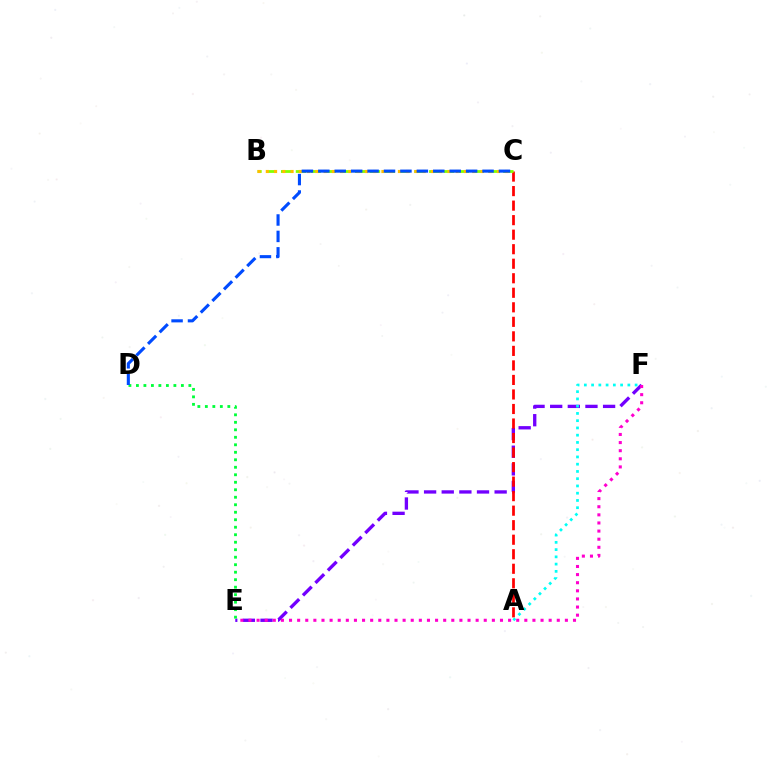{('E', 'F'): [{'color': '#7200ff', 'line_style': 'dashed', 'thickness': 2.4}, {'color': '#ff00cf', 'line_style': 'dotted', 'thickness': 2.2}], ('A', 'C'): [{'color': '#ff0000', 'line_style': 'dashed', 'thickness': 1.97}], ('B', 'C'): [{'color': '#84ff00', 'line_style': 'dashed', 'thickness': 2.01}, {'color': '#ffbd00', 'line_style': 'dotted', 'thickness': 2.24}], ('D', 'E'): [{'color': '#00ff39', 'line_style': 'dotted', 'thickness': 2.04}], ('C', 'D'): [{'color': '#004bff', 'line_style': 'dashed', 'thickness': 2.23}], ('A', 'F'): [{'color': '#00fff6', 'line_style': 'dotted', 'thickness': 1.97}]}